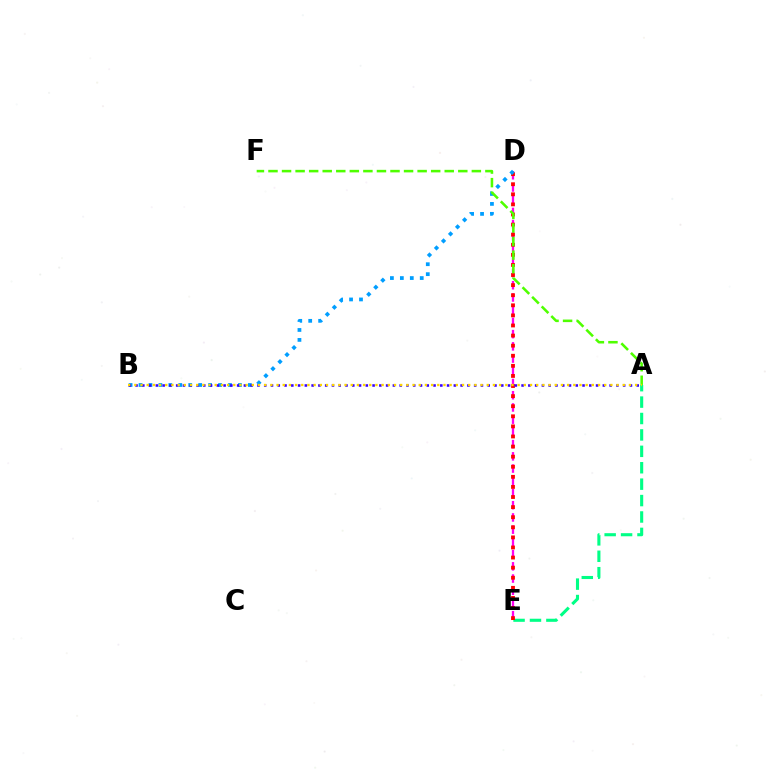{('A', 'E'): [{'color': '#00ff86', 'line_style': 'dashed', 'thickness': 2.23}], ('D', 'E'): [{'color': '#ff00ed', 'line_style': 'dashed', 'thickness': 1.66}, {'color': '#ff0000', 'line_style': 'dotted', 'thickness': 2.74}], ('B', 'D'): [{'color': '#009eff', 'line_style': 'dotted', 'thickness': 2.7}], ('A', 'B'): [{'color': '#3700ff', 'line_style': 'dotted', 'thickness': 1.84}, {'color': '#ffd500', 'line_style': 'dotted', 'thickness': 1.68}], ('A', 'F'): [{'color': '#4fff00', 'line_style': 'dashed', 'thickness': 1.84}]}